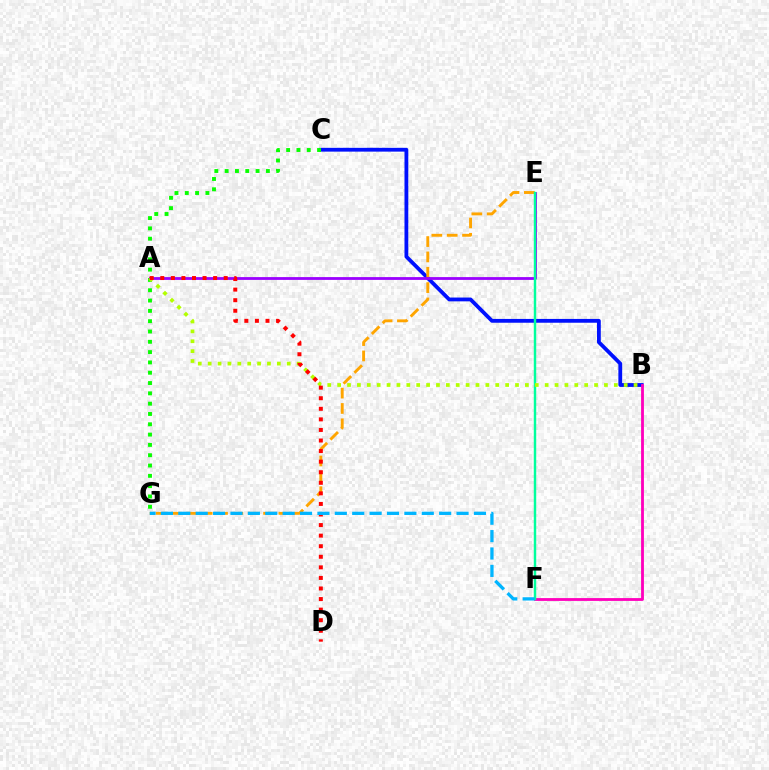{('B', 'C'): [{'color': '#0010ff', 'line_style': 'solid', 'thickness': 2.74}], ('C', 'G'): [{'color': '#08ff00', 'line_style': 'dotted', 'thickness': 2.8}], ('E', 'G'): [{'color': '#ffa500', 'line_style': 'dashed', 'thickness': 2.08}], ('A', 'E'): [{'color': '#9b00ff', 'line_style': 'solid', 'thickness': 2.02}], ('B', 'F'): [{'color': '#ff00bd', 'line_style': 'solid', 'thickness': 2.03}], ('E', 'F'): [{'color': '#00ff9d', 'line_style': 'solid', 'thickness': 1.76}], ('A', 'B'): [{'color': '#b3ff00', 'line_style': 'dotted', 'thickness': 2.68}], ('A', 'D'): [{'color': '#ff0000', 'line_style': 'dotted', 'thickness': 2.87}], ('F', 'G'): [{'color': '#00b5ff', 'line_style': 'dashed', 'thickness': 2.36}]}